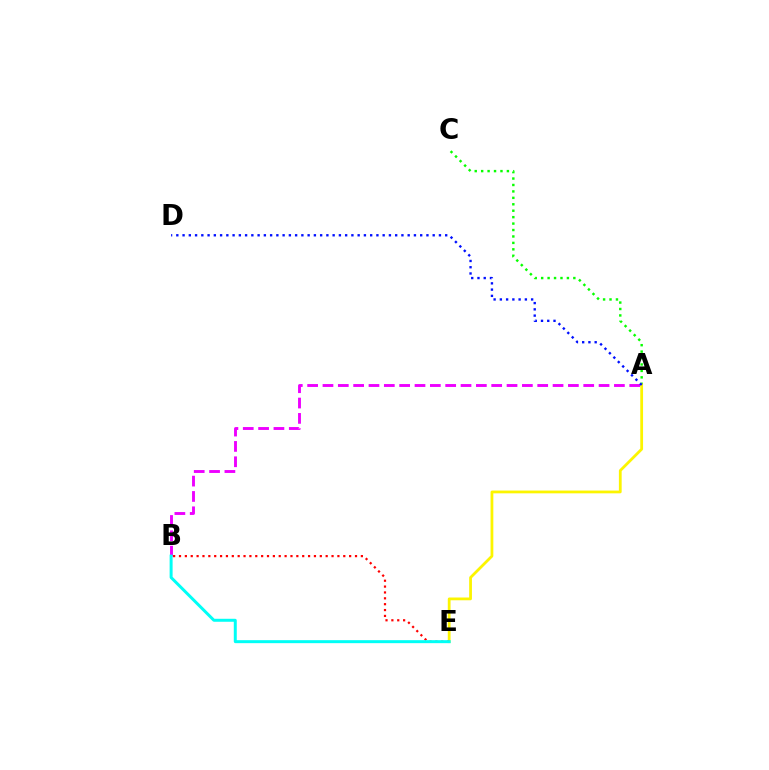{('A', 'C'): [{'color': '#08ff00', 'line_style': 'dotted', 'thickness': 1.75}], ('A', 'E'): [{'color': '#fcf500', 'line_style': 'solid', 'thickness': 2.0}], ('B', 'E'): [{'color': '#ff0000', 'line_style': 'dotted', 'thickness': 1.59}, {'color': '#00fff6', 'line_style': 'solid', 'thickness': 2.15}], ('A', 'B'): [{'color': '#ee00ff', 'line_style': 'dashed', 'thickness': 2.08}], ('A', 'D'): [{'color': '#0010ff', 'line_style': 'dotted', 'thickness': 1.7}]}